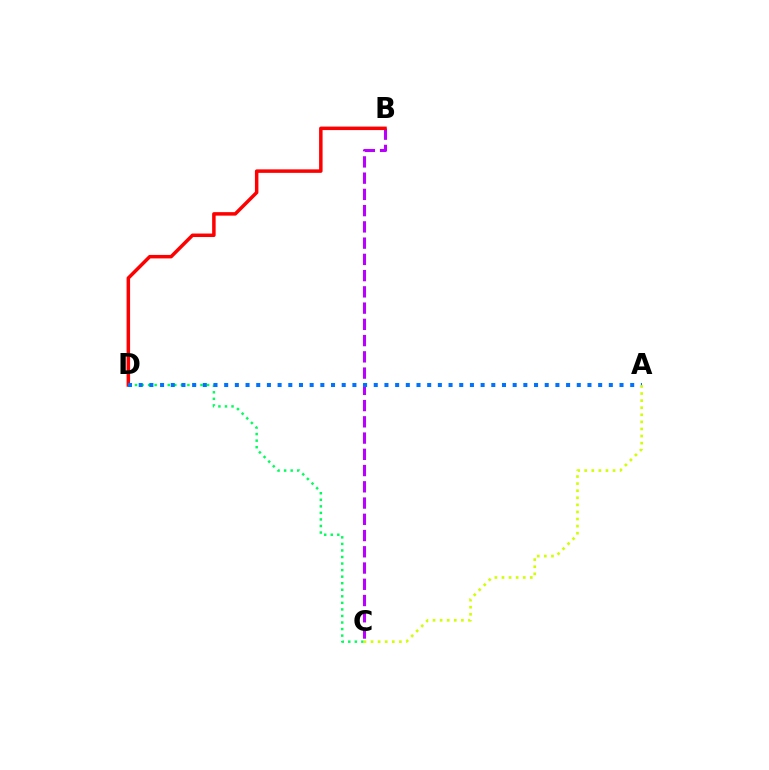{('B', 'C'): [{'color': '#b900ff', 'line_style': 'dashed', 'thickness': 2.21}], ('C', 'D'): [{'color': '#00ff5c', 'line_style': 'dotted', 'thickness': 1.78}], ('B', 'D'): [{'color': '#ff0000', 'line_style': 'solid', 'thickness': 2.51}], ('A', 'D'): [{'color': '#0074ff', 'line_style': 'dotted', 'thickness': 2.9}], ('A', 'C'): [{'color': '#d1ff00', 'line_style': 'dotted', 'thickness': 1.93}]}